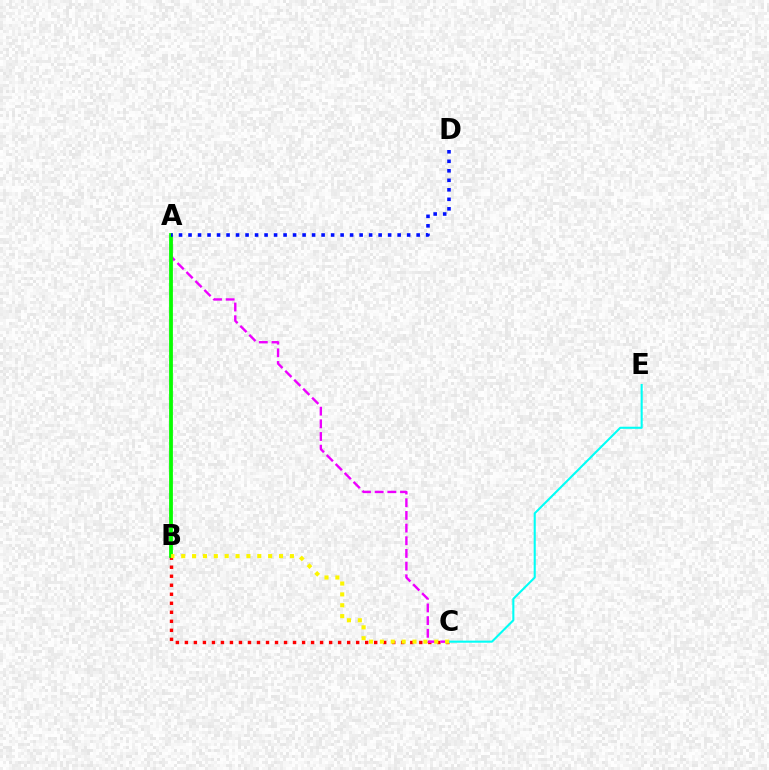{('B', 'C'): [{'color': '#ff0000', 'line_style': 'dotted', 'thickness': 2.45}, {'color': '#fcf500', 'line_style': 'dotted', 'thickness': 2.95}], ('A', 'C'): [{'color': '#ee00ff', 'line_style': 'dashed', 'thickness': 1.72}], ('C', 'E'): [{'color': '#00fff6', 'line_style': 'solid', 'thickness': 1.51}], ('A', 'B'): [{'color': '#08ff00', 'line_style': 'solid', 'thickness': 2.73}], ('A', 'D'): [{'color': '#0010ff', 'line_style': 'dotted', 'thickness': 2.58}]}